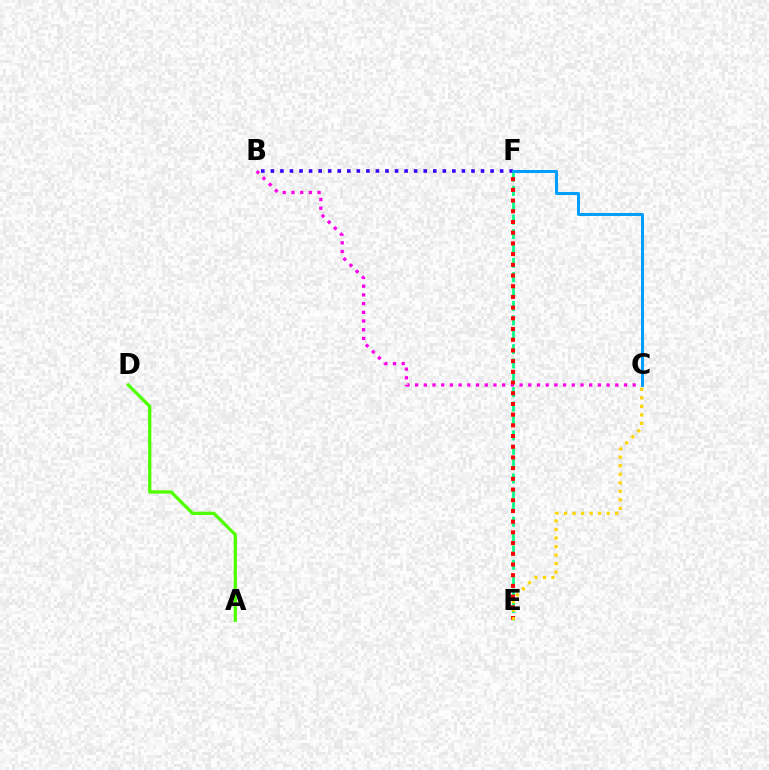{('E', 'F'): [{'color': '#00ff86', 'line_style': 'dashed', 'thickness': 1.95}, {'color': '#ff0000', 'line_style': 'dotted', 'thickness': 2.91}], ('B', 'F'): [{'color': '#3700ff', 'line_style': 'dotted', 'thickness': 2.6}], ('A', 'D'): [{'color': '#4fff00', 'line_style': 'solid', 'thickness': 2.35}], ('B', 'C'): [{'color': '#ff00ed', 'line_style': 'dotted', 'thickness': 2.37}], ('C', 'F'): [{'color': '#009eff', 'line_style': 'solid', 'thickness': 2.15}], ('C', 'E'): [{'color': '#ffd500', 'line_style': 'dotted', 'thickness': 2.32}]}